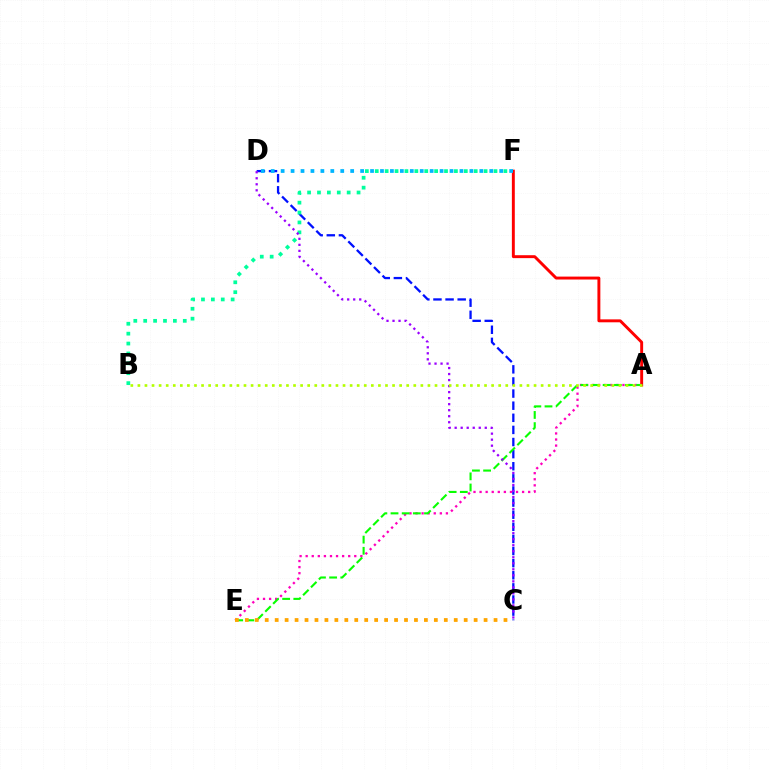{('A', 'F'): [{'color': '#ff0000', 'line_style': 'solid', 'thickness': 2.11}], ('C', 'D'): [{'color': '#0010ff', 'line_style': 'dashed', 'thickness': 1.65}, {'color': '#9b00ff', 'line_style': 'dotted', 'thickness': 1.64}], ('B', 'F'): [{'color': '#00ff9d', 'line_style': 'dotted', 'thickness': 2.69}], ('D', 'F'): [{'color': '#00b5ff', 'line_style': 'dotted', 'thickness': 2.7}], ('A', 'E'): [{'color': '#ff00bd', 'line_style': 'dotted', 'thickness': 1.65}, {'color': '#08ff00', 'line_style': 'dashed', 'thickness': 1.52}], ('C', 'E'): [{'color': '#ffa500', 'line_style': 'dotted', 'thickness': 2.7}], ('A', 'B'): [{'color': '#b3ff00', 'line_style': 'dotted', 'thickness': 1.92}]}